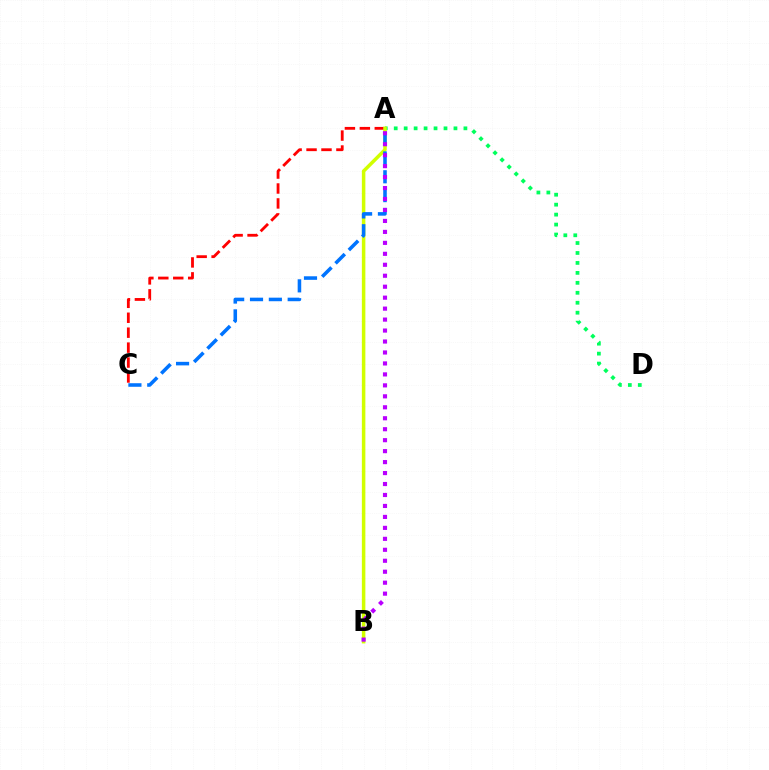{('A', 'C'): [{'color': '#ff0000', 'line_style': 'dashed', 'thickness': 2.03}, {'color': '#0074ff', 'line_style': 'dashed', 'thickness': 2.56}], ('A', 'D'): [{'color': '#00ff5c', 'line_style': 'dotted', 'thickness': 2.71}], ('A', 'B'): [{'color': '#d1ff00', 'line_style': 'solid', 'thickness': 2.53}, {'color': '#b900ff', 'line_style': 'dotted', 'thickness': 2.98}]}